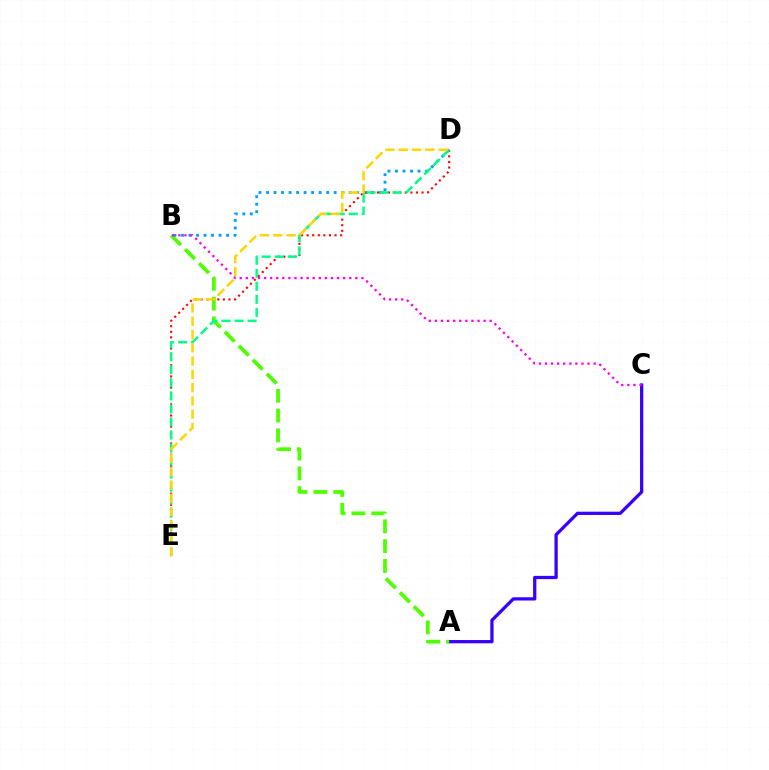{('A', 'C'): [{'color': '#3700ff', 'line_style': 'solid', 'thickness': 2.35}], ('A', 'B'): [{'color': '#4fff00', 'line_style': 'dashed', 'thickness': 2.69}], ('B', 'D'): [{'color': '#009eff', 'line_style': 'dotted', 'thickness': 2.04}], ('D', 'E'): [{'color': '#ff0000', 'line_style': 'dotted', 'thickness': 1.52}, {'color': '#00ff86', 'line_style': 'dashed', 'thickness': 1.77}, {'color': '#ffd500', 'line_style': 'dashed', 'thickness': 1.8}], ('B', 'C'): [{'color': '#ff00ed', 'line_style': 'dotted', 'thickness': 1.65}]}